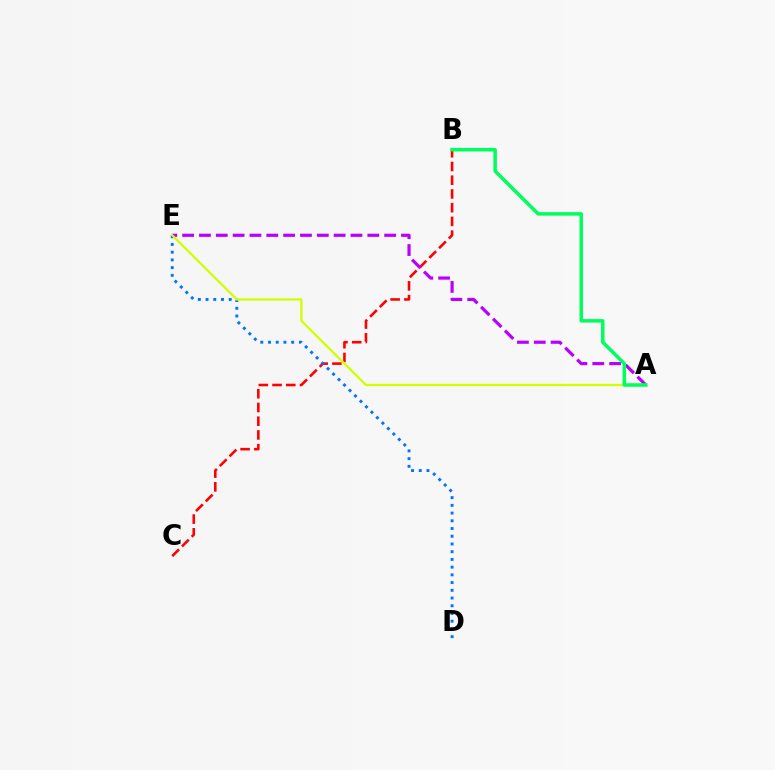{('B', 'C'): [{'color': '#ff0000', 'line_style': 'dashed', 'thickness': 1.87}], ('A', 'E'): [{'color': '#b900ff', 'line_style': 'dashed', 'thickness': 2.29}, {'color': '#d1ff00', 'line_style': 'solid', 'thickness': 1.63}], ('D', 'E'): [{'color': '#0074ff', 'line_style': 'dotted', 'thickness': 2.1}], ('A', 'B'): [{'color': '#00ff5c', 'line_style': 'solid', 'thickness': 2.53}]}